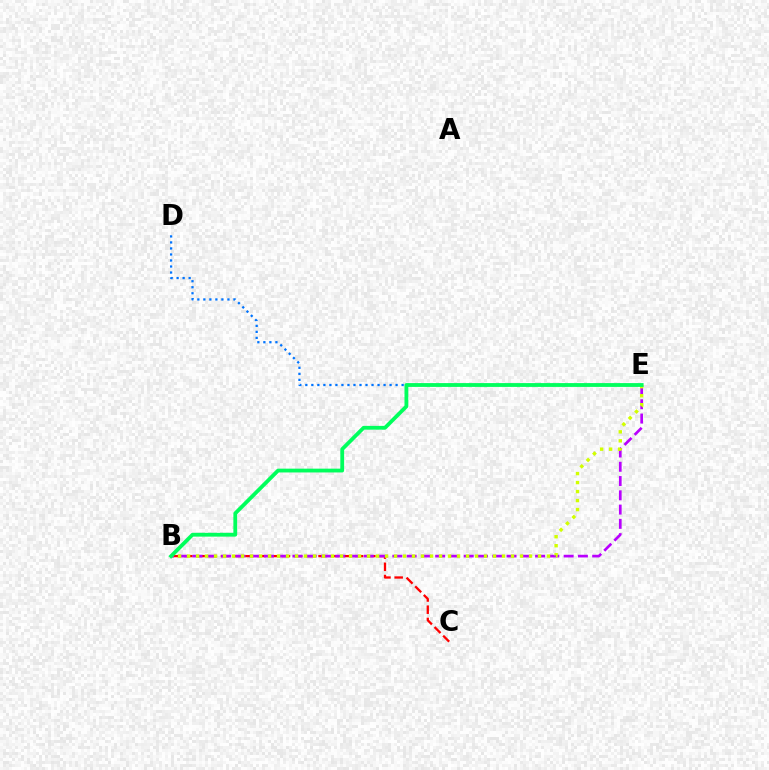{('B', 'C'): [{'color': '#ff0000', 'line_style': 'dashed', 'thickness': 1.66}], ('B', 'E'): [{'color': '#b900ff', 'line_style': 'dashed', 'thickness': 1.94}, {'color': '#d1ff00', 'line_style': 'dotted', 'thickness': 2.44}, {'color': '#00ff5c', 'line_style': 'solid', 'thickness': 2.74}], ('D', 'E'): [{'color': '#0074ff', 'line_style': 'dotted', 'thickness': 1.63}]}